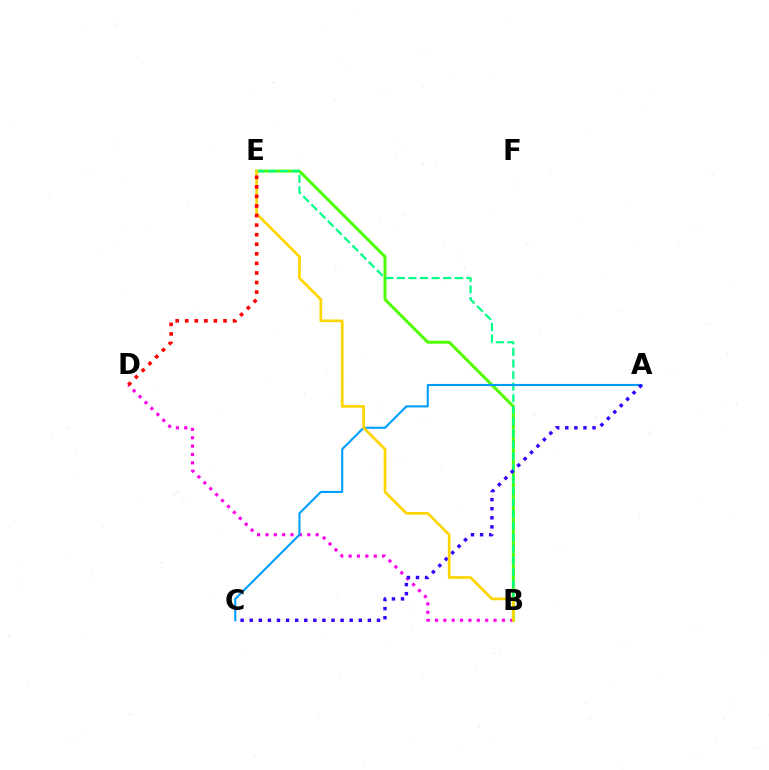{('B', 'E'): [{'color': '#4fff00', 'line_style': 'solid', 'thickness': 2.14}, {'color': '#00ff86', 'line_style': 'dashed', 'thickness': 1.57}, {'color': '#ffd500', 'line_style': 'solid', 'thickness': 1.95}], ('B', 'D'): [{'color': '#ff00ed', 'line_style': 'dotted', 'thickness': 2.27}], ('A', 'C'): [{'color': '#009eff', 'line_style': 'solid', 'thickness': 1.52}, {'color': '#3700ff', 'line_style': 'dotted', 'thickness': 2.47}], ('D', 'E'): [{'color': '#ff0000', 'line_style': 'dotted', 'thickness': 2.6}]}